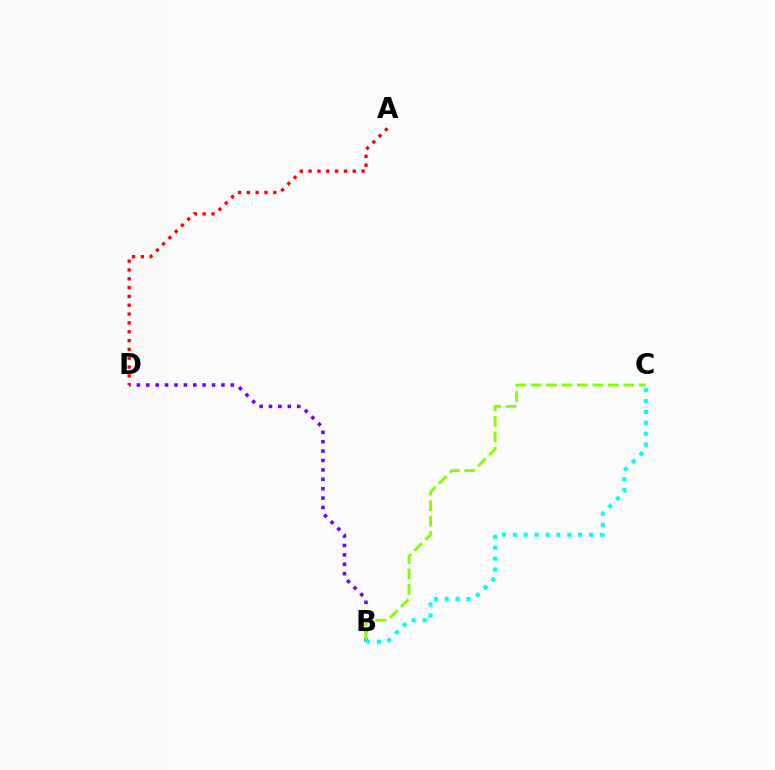{('B', 'D'): [{'color': '#7200ff', 'line_style': 'dotted', 'thickness': 2.55}], ('B', 'C'): [{'color': '#84ff00', 'line_style': 'dashed', 'thickness': 2.1}, {'color': '#00fff6', 'line_style': 'dotted', 'thickness': 2.96}], ('A', 'D'): [{'color': '#ff0000', 'line_style': 'dotted', 'thickness': 2.4}]}